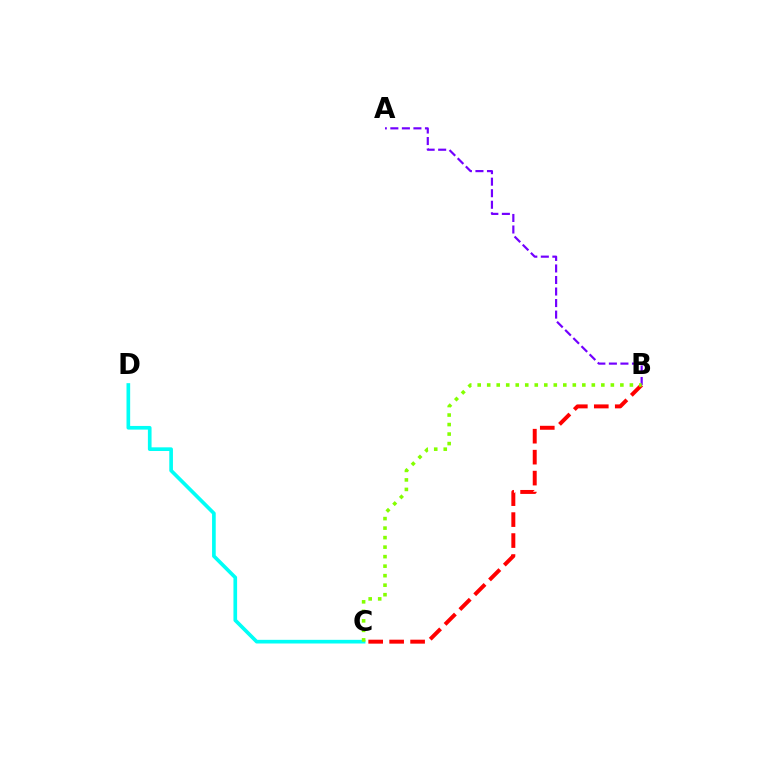{('C', 'D'): [{'color': '#00fff6', 'line_style': 'solid', 'thickness': 2.64}], ('A', 'B'): [{'color': '#7200ff', 'line_style': 'dashed', 'thickness': 1.57}], ('B', 'C'): [{'color': '#ff0000', 'line_style': 'dashed', 'thickness': 2.85}, {'color': '#84ff00', 'line_style': 'dotted', 'thickness': 2.58}]}